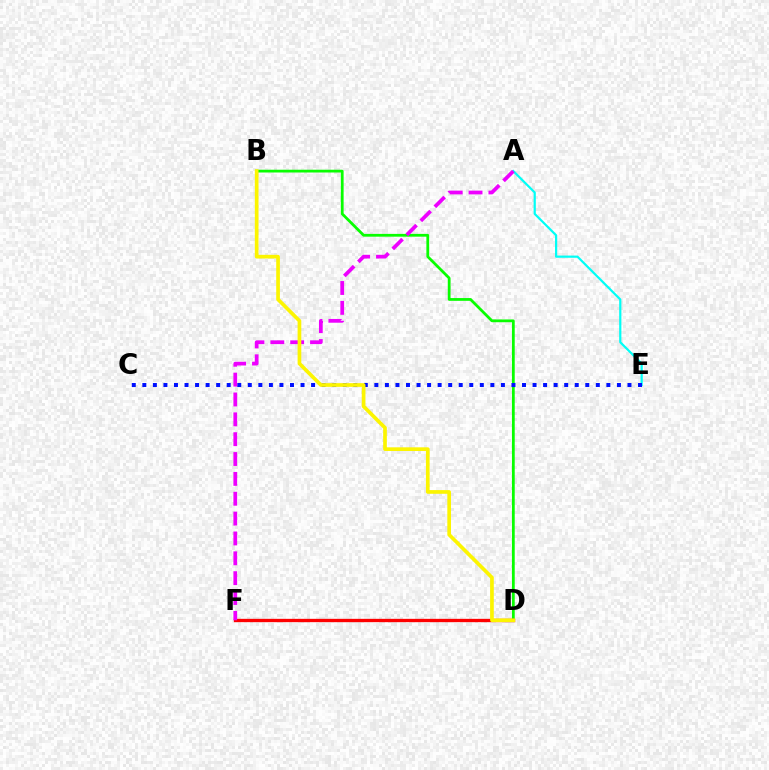{('B', 'D'): [{'color': '#08ff00', 'line_style': 'solid', 'thickness': 2.0}, {'color': '#fcf500', 'line_style': 'solid', 'thickness': 2.65}], ('D', 'F'): [{'color': '#ff0000', 'line_style': 'solid', 'thickness': 2.39}], ('A', 'E'): [{'color': '#00fff6', 'line_style': 'solid', 'thickness': 1.58}], ('C', 'E'): [{'color': '#0010ff', 'line_style': 'dotted', 'thickness': 2.87}], ('A', 'F'): [{'color': '#ee00ff', 'line_style': 'dashed', 'thickness': 2.7}]}